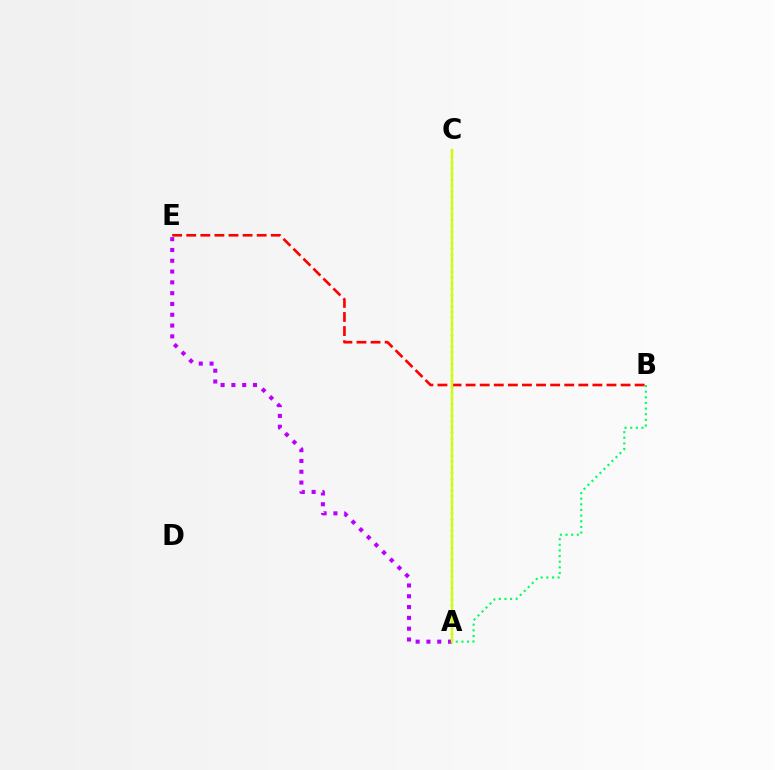{('A', 'B'): [{'color': '#00ff5c', 'line_style': 'dotted', 'thickness': 1.53}], ('B', 'E'): [{'color': '#ff0000', 'line_style': 'dashed', 'thickness': 1.91}], ('A', 'E'): [{'color': '#b900ff', 'line_style': 'dotted', 'thickness': 2.93}], ('A', 'C'): [{'color': '#0074ff', 'line_style': 'dotted', 'thickness': 1.56}, {'color': '#d1ff00', 'line_style': 'solid', 'thickness': 1.68}]}